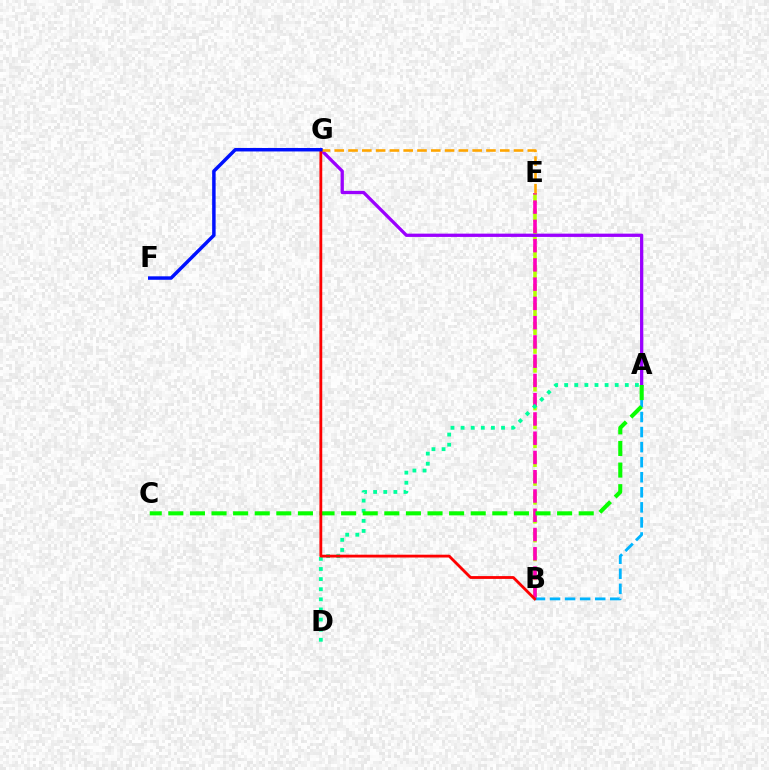{('B', 'E'): [{'color': '#b3ff00', 'line_style': 'dashed', 'thickness': 2.56}, {'color': '#ff00bd', 'line_style': 'dashed', 'thickness': 2.62}], ('A', 'G'): [{'color': '#9b00ff', 'line_style': 'solid', 'thickness': 2.36}], ('A', 'B'): [{'color': '#00b5ff', 'line_style': 'dashed', 'thickness': 2.05}], ('E', 'G'): [{'color': '#ffa500', 'line_style': 'dashed', 'thickness': 1.87}], ('A', 'D'): [{'color': '#00ff9d', 'line_style': 'dotted', 'thickness': 2.75}], ('A', 'C'): [{'color': '#08ff00', 'line_style': 'dashed', 'thickness': 2.93}], ('B', 'G'): [{'color': '#ff0000', 'line_style': 'solid', 'thickness': 2.03}], ('F', 'G'): [{'color': '#0010ff', 'line_style': 'solid', 'thickness': 2.5}]}